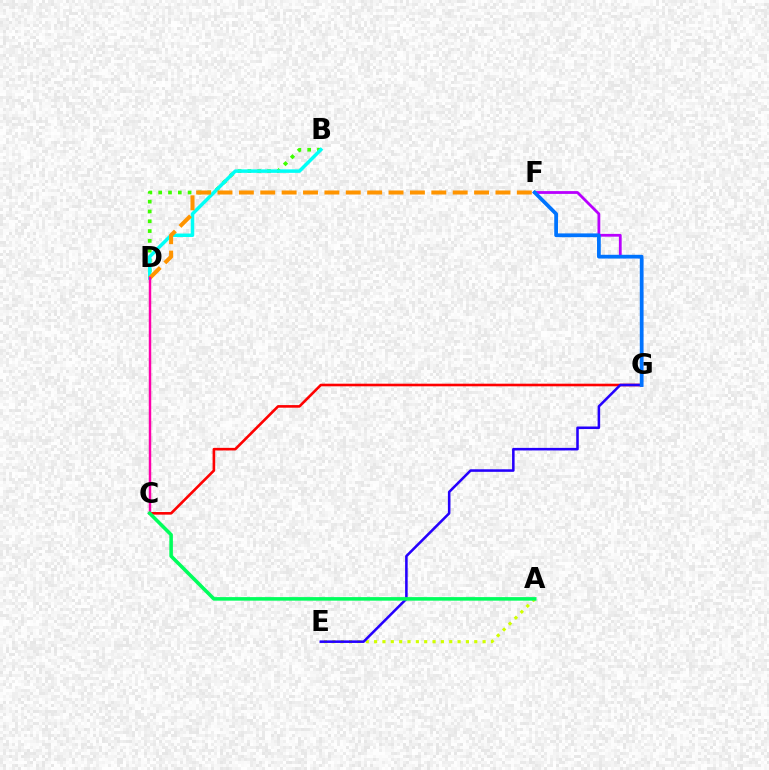{('B', 'D'): [{'color': '#3dff00', 'line_style': 'dotted', 'thickness': 2.66}, {'color': '#00fff6', 'line_style': 'solid', 'thickness': 2.51}], ('C', 'G'): [{'color': '#ff0000', 'line_style': 'solid', 'thickness': 1.88}], ('A', 'E'): [{'color': '#d1ff00', 'line_style': 'dotted', 'thickness': 2.27}], ('F', 'G'): [{'color': '#b900ff', 'line_style': 'solid', 'thickness': 2.01}, {'color': '#0074ff', 'line_style': 'solid', 'thickness': 2.7}], ('D', 'F'): [{'color': '#ff9400', 'line_style': 'dashed', 'thickness': 2.9}], ('E', 'G'): [{'color': '#2500ff', 'line_style': 'solid', 'thickness': 1.84}], ('C', 'D'): [{'color': '#ff00ac', 'line_style': 'solid', 'thickness': 1.77}], ('A', 'C'): [{'color': '#00ff5c', 'line_style': 'solid', 'thickness': 2.56}]}